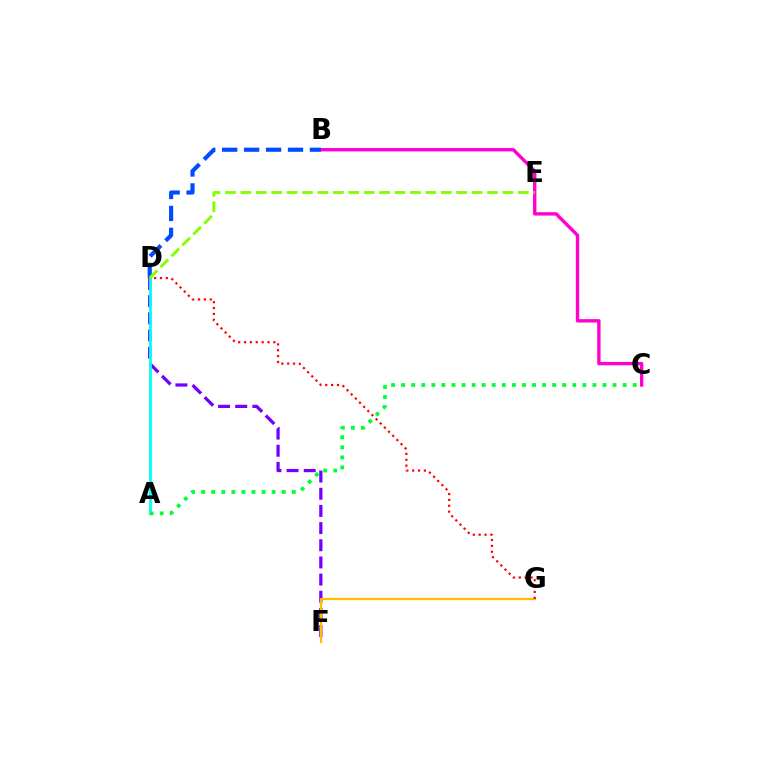{('D', 'F'): [{'color': '#7200ff', 'line_style': 'dashed', 'thickness': 2.33}], ('B', 'C'): [{'color': '#ff00cf', 'line_style': 'solid', 'thickness': 2.43}], ('B', 'D'): [{'color': '#004bff', 'line_style': 'dashed', 'thickness': 2.98}], ('F', 'G'): [{'color': '#ffbd00', 'line_style': 'solid', 'thickness': 1.6}], ('A', 'D'): [{'color': '#00fff6', 'line_style': 'solid', 'thickness': 2.0}], ('D', 'G'): [{'color': '#ff0000', 'line_style': 'dotted', 'thickness': 1.59}], ('A', 'C'): [{'color': '#00ff39', 'line_style': 'dotted', 'thickness': 2.74}], ('D', 'E'): [{'color': '#84ff00', 'line_style': 'dashed', 'thickness': 2.09}]}